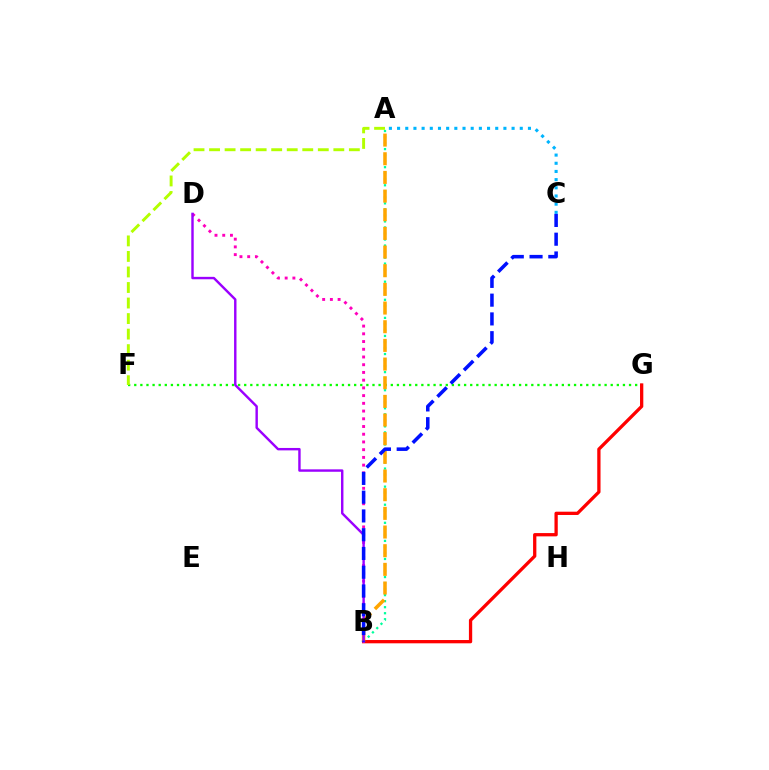{('A', 'C'): [{'color': '#00b5ff', 'line_style': 'dotted', 'thickness': 2.22}], ('A', 'B'): [{'color': '#00ff9d', 'line_style': 'dotted', 'thickness': 1.64}, {'color': '#ffa500', 'line_style': 'dashed', 'thickness': 2.54}], ('F', 'G'): [{'color': '#08ff00', 'line_style': 'dotted', 'thickness': 1.66}], ('B', 'D'): [{'color': '#ff00bd', 'line_style': 'dotted', 'thickness': 2.1}, {'color': '#9b00ff', 'line_style': 'solid', 'thickness': 1.74}], ('B', 'G'): [{'color': '#ff0000', 'line_style': 'solid', 'thickness': 2.37}], ('A', 'F'): [{'color': '#b3ff00', 'line_style': 'dashed', 'thickness': 2.11}], ('B', 'C'): [{'color': '#0010ff', 'line_style': 'dashed', 'thickness': 2.55}]}